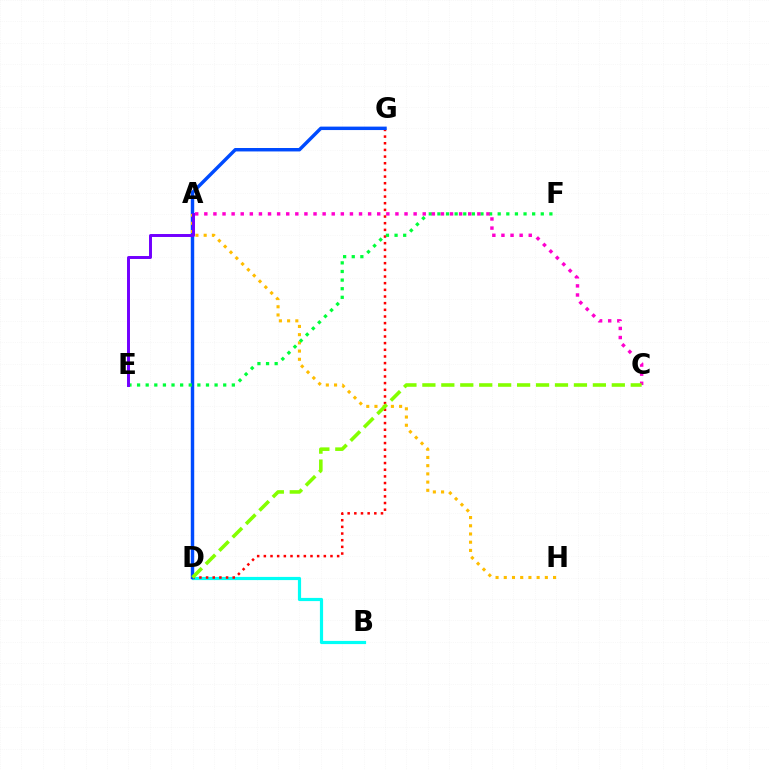{('B', 'D'): [{'color': '#00fff6', 'line_style': 'solid', 'thickness': 2.29}], ('D', 'G'): [{'color': '#ff0000', 'line_style': 'dotted', 'thickness': 1.81}, {'color': '#004bff', 'line_style': 'solid', 'thickness': 2.48}], ('A', 'H'): [{'color': '#ffbd00', 'line_style': 'dotted', 'thickness': 2.23}], ('E', 'F'): [{'color': '#00ff39', 'line_style': 'dotted', 'thickness': 2.34}], ('A', 'E'): [{'color': '#7200ff', 'line_style': 'solid', 'thickness': 2.13}], ('A', 'C'): [{'color': '#ff00cf', 'line_style': 'dotted', 'thickness': 2.47}], ('C', 'D'): [{'color': '#84ff00', 'line_style': 'dashed', 'thickness': 2.57}]}